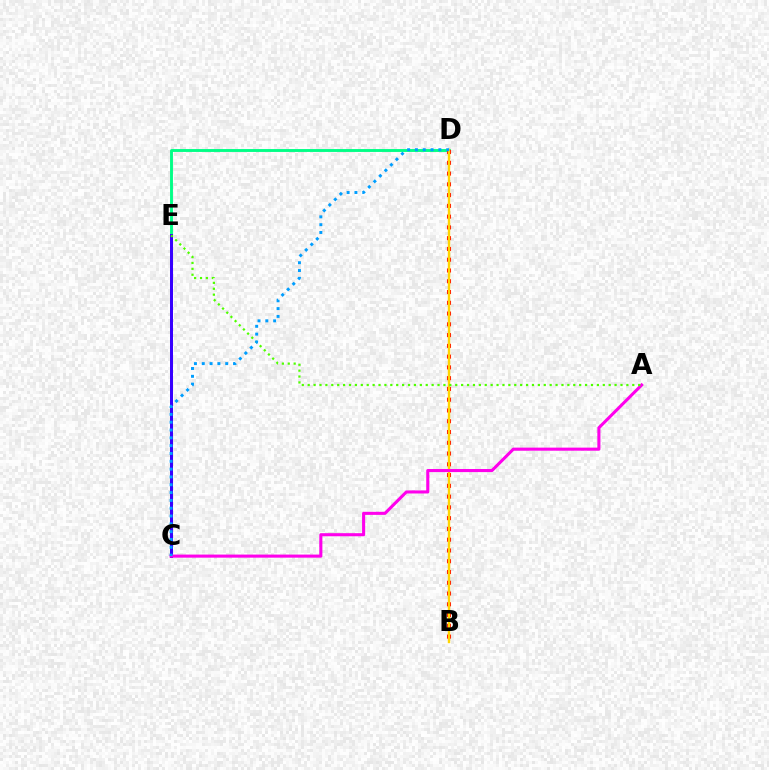{('D', 'E'): [{'color': '#00ff86', 'line_style': 'solid', 'thickness': 2.08}], ('C', 'E'): [{'color': '#3700ff', 'line_style': 'solid', 'thickness': 2.16}], ('B', 'D'): [{'color': '#ff0000', 'line_style': 'dotted', 'thickness': 2.93}, {'color': '#ffd500', 'line_style': 'solid', 'thickness': 1.74}], ('A', 'C'): [{'color': '#ff00ed', 'line_style': 'solid', 'thickness': 2.22}], ('A', 'E'): [{'color': '#4fff00', 'line_style': 'dotted', 'thickness': 1.6}], ('C', 'D'): [{'color': '#009eff', 'line_style': 'dotted', 'thickness': 2.12}]}